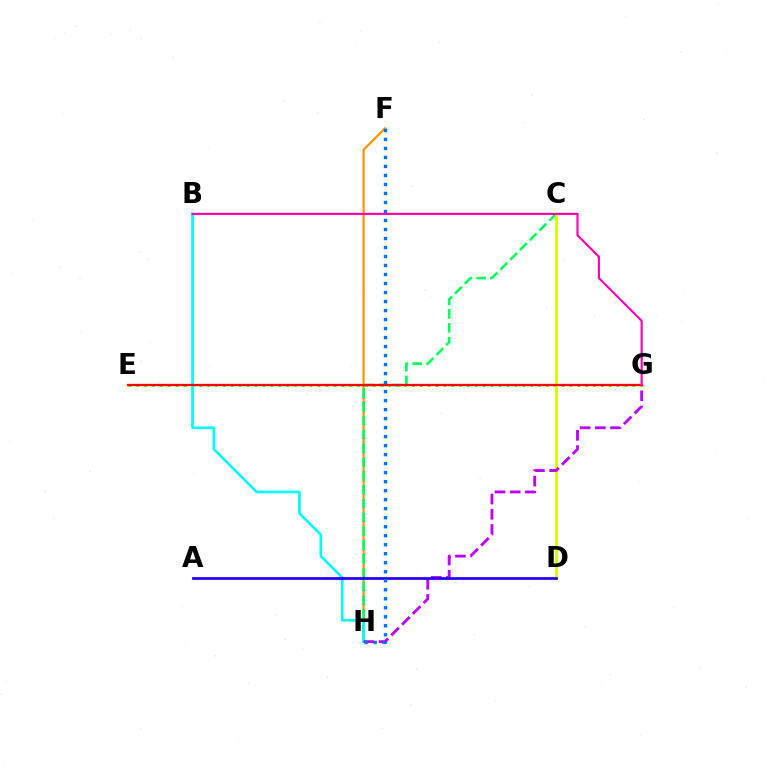{('F', 'H'): [{'color': '#ff9400', 'line_style': 'solid', 'thickness': 1.58}, {'color': '#0074ff', 'line_style': 'dotted', 'thickness': 2.45}], ('C', 'H'): [{'color': '#00ff5c', 'line_style': 'dashed', 'thickness': 1.88}], ('E', 'G'): [{'color': '#3dff00', 'line_style': 'dotted', 'thickness': 2.14}, {'color': '#ff0000', 'line_style': 'solid', 'thickness': 1.64}], ('B', 'H'): [{'color': '#00fff6', 'line_style': 'solid', 'thickness': 1.92}], ('C', 'D'): [{'color': '#d1ff00', 'line_style': 'solid', 'thickness': 2.05}], ('G', 'H'): [{'color': '#b900ff', 'line_style': 'dashed', 'thickness': 2.06}], ('A', 'D'): [{'color': '#2500ff', 'line_style': 'solid', 'thickness': 1.99}], ('B', 'G'): [{'color': '#ff00ac', 'line_style': 'solid', 'thickness': 1.55}]}